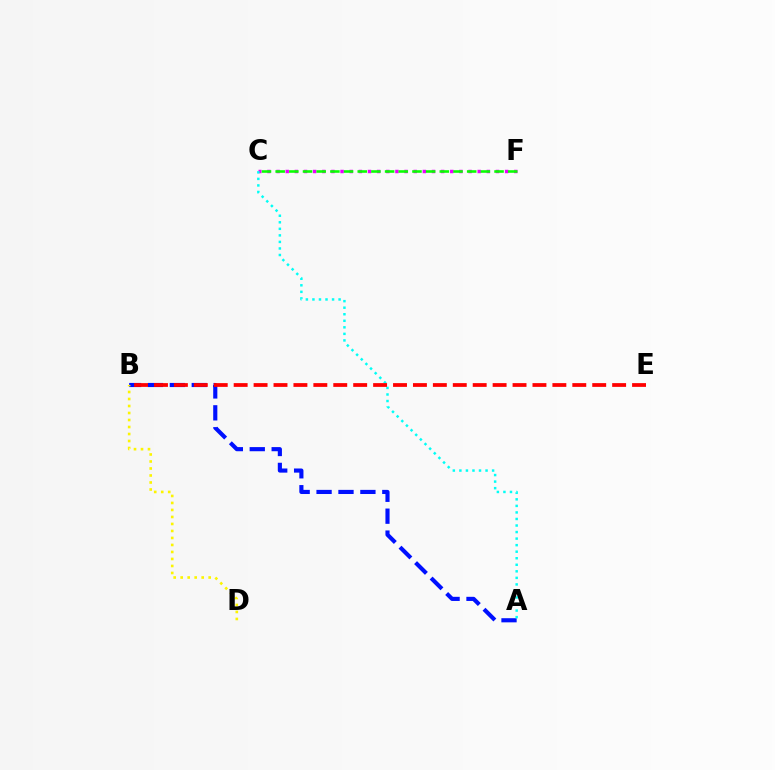{('A', 'B'): [{'color': '#0010ff', 'line_style': 'dashed', 'thickness': 2.98}], ('C', 'F'): [{'color': '#ee00ff', 'line_style': 'dotted', 'thickness': 2.48}, {'color': '#08ff00', 'line_style': 'dashed', 'thickness': 1.86}], ('A', 'C'): [{'color': '#00fff6', 'line_style': 'dotted', 'thickness': 1.78}], ('B', 'D'): [{'color': '#fcf500', 'line_style': 'dotted', 'thickness': 1.9}], ('B', 'E'): [{'color': '#ff0000', 'line_style': 'dashed', 'thickness': 2.71}]}